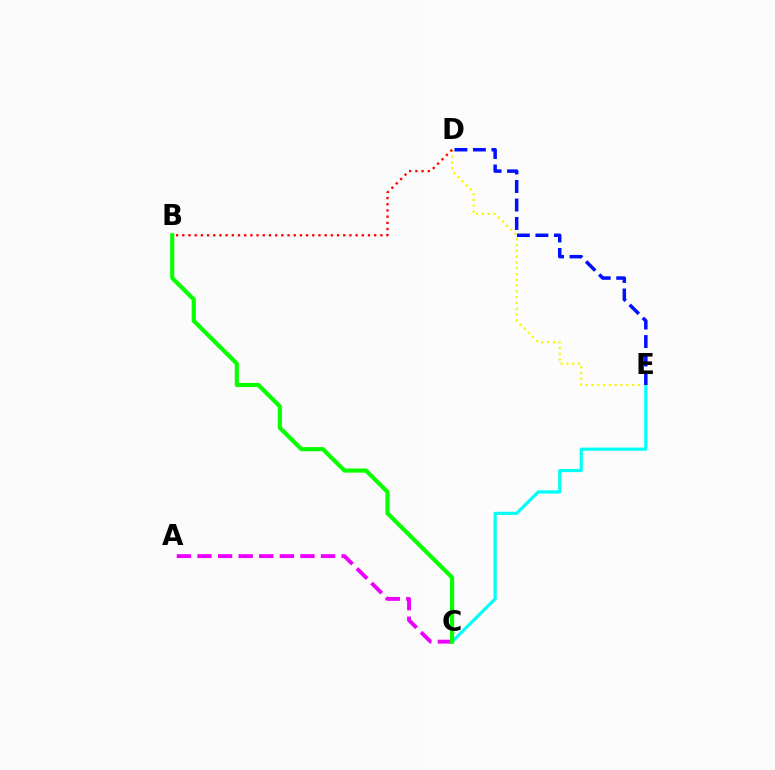{('D', 'E'): [{'color': '#fcf500', 'line_style': 'dotted', 'thickness': 1.58}, {'color': '#0010ff', 'line_style': 'dashed', 'thickness': 2.51}], ('A', 'C'): [{'color': '#ee00ff', 'line_style': 'dashed', 'thickness': 2.8}], ('B', 'D'): [{'color': '#ff0000', 'line_style': 'dotted', 'thickness': 1.68}], ('C', 'E'): [{'color': '#00fff6', 'line_style': 'solid', 'thickness': 2.27}], ('B', 'C'): [{'color': '#08ff00', 'line_style': 'solid', 'thickness': 2.98}]}